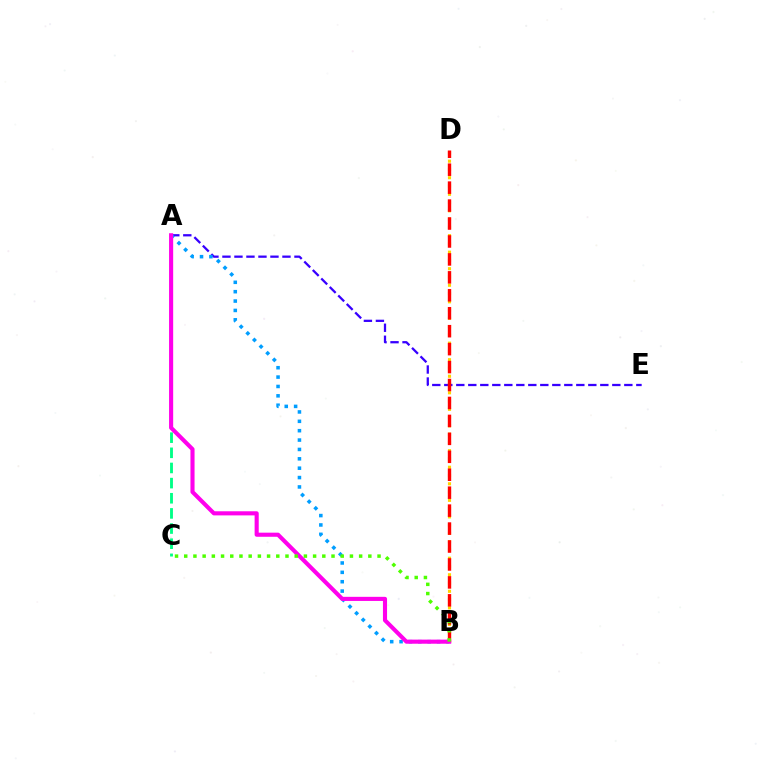{('A', 'E'): [{'color': '#3700ff', 'line_style': 'dashed', 'thickness': 1.63}], ('B', 'D'): [{'color': '#ffd500', 'line_style': 'dotted', 'thickness': 2.25}, {'color': '#ff0000', 'line_style': 'dashed', 'thickness': 2.44}], ('A', 'B'): [{'color': '#009eff', 'line_style': 'dotted', 'thickness': 2.55}, {'color': '#ff00ed', 'line_style': 'solid', 'thickness': 2.96}], ('A', 'C'): [{'color': '#00ff86', 'line_style': 'dashed', 'thickness': 2.06}], ('B', 'C'): [{'color': '#4fff00', 'line_style': 'dotted', 'thickness': 2.5}]}